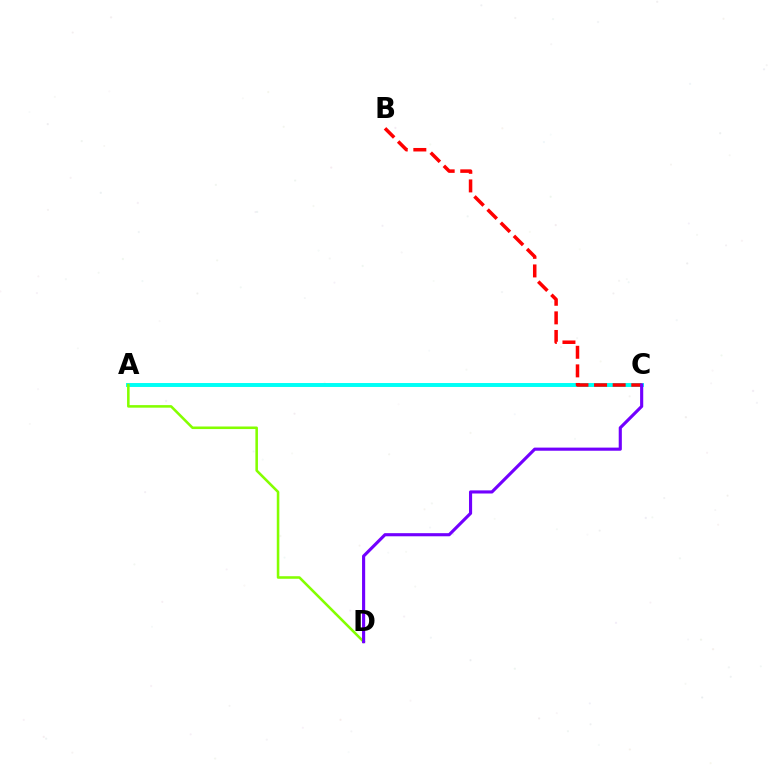{('A', 'C'): [{'color': '#00fff6', 'line_style': 'solid', 'thickness': 2.84}], ('A', 'D'): [{'color': '#84ff00', 'line_style': 'solid', 'thickness': 1.84}], ('B', 'C'): [{'color': '#ff0000', 'line_style': 'dashed', 'thickness': 2.53}], ('C', 'D'): [{'color': '#7200ff', 'line_style': 'solid', 'thickness': 2.25}]}